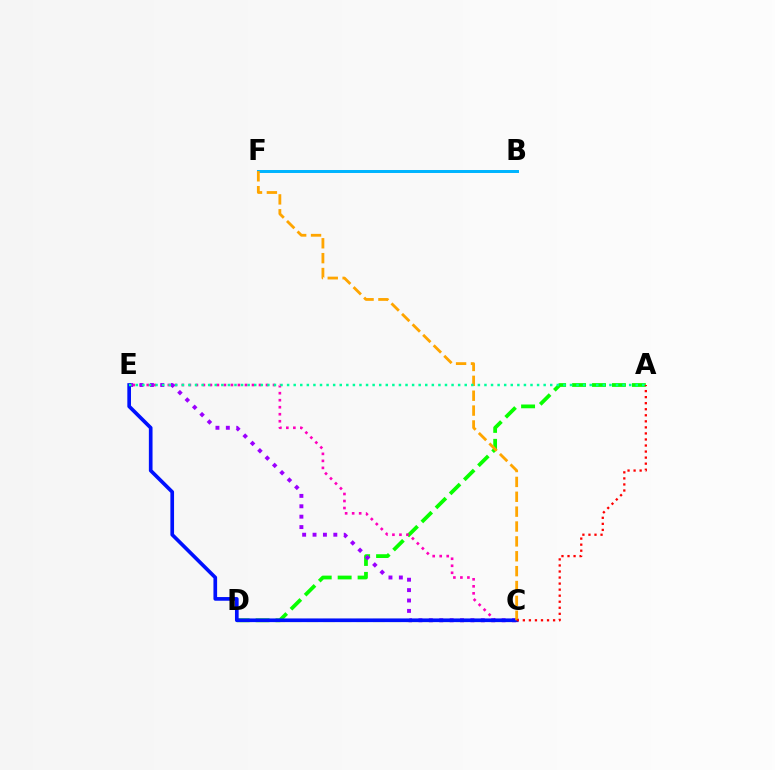{('A', 'D'): [{'color': '#08ff00', 'line_style': 'dashed', 'thickness': 2.71}], ('C', 'D'): [{'color': '#b3ff00', 'line_style': 'dashed', 'thickness': 2.26}], ('C', 'E'): [{'color': '#ff00bd', 'line_style': 'dotted', 'thickness': 1.91}, {'color': '#9b00ff', 'line_style': 'dotted', 'thickness': 2.82}, {'color': '#0010ff', 'line_style': 'solid', 'thickness': 2.64}], ('B', 'F'): [{'color': '#00b5ff', 'line_style': 'solid', 'thickness': 2.15}], ('C', 'F'): [{'color': '#ffa500', 'line_style': 'dashed', 'thickness': 2.02}], ('A', 'C'): [{'color': '#ff0000', 'line_style': 'dotted', 'thickness': 1.64}], ('A', 'E'): [{'color': '#00ff9d', 'line_style': 'dotted', 'thickness': 1.79}]}